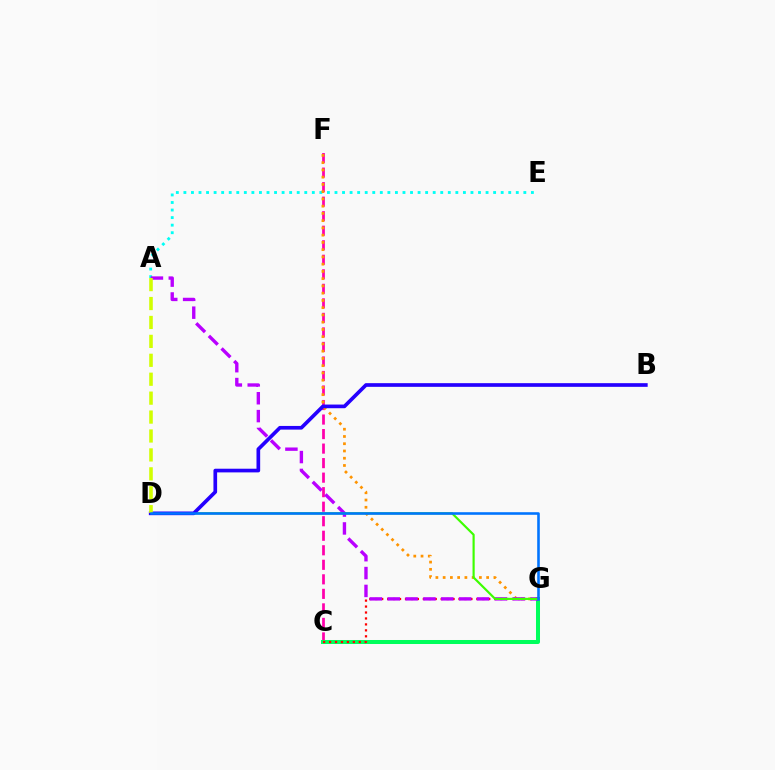{('C', 'F'): [{'color': '#ff00ac', 'line_style': 'dashed', 'thickness': 1.97}], ('C', 'G'): [{'color': '#00ff5c', 'line_style': 'solid', 'thickness': 2.88}, {'color': '#ff0000', 'line_style': 'dotted', 'thickness': 1.62}], ('A', 'E'): [{'color': '#00fff6', 'line_style': 'dotted', 'thickness': 2.05}], ('F', 'G'): [{'color': '#ff9400', 'line_style': 'dotted', 'thickness': 1.97}], ('A', 'G'): [{'color': '#b900ff', 'line_style': 'dashed', 'thickness': 2.43}], ('D', 'G'): [{'color': '#3dff00', 'line_style': 'solid', 'thickness': 1.56}, {'color': '#0074ff', 'line_style': 'solid', 'thickness': 1.86}], ('B', 'D'): [{'color': '#2500ff', 'line_style': 'solid', 'thickness': 2.64}], ('A', 'D'): [{'color': '#d1ff00', 'line_style': 'dashed', 'thickness': 2.57}]}